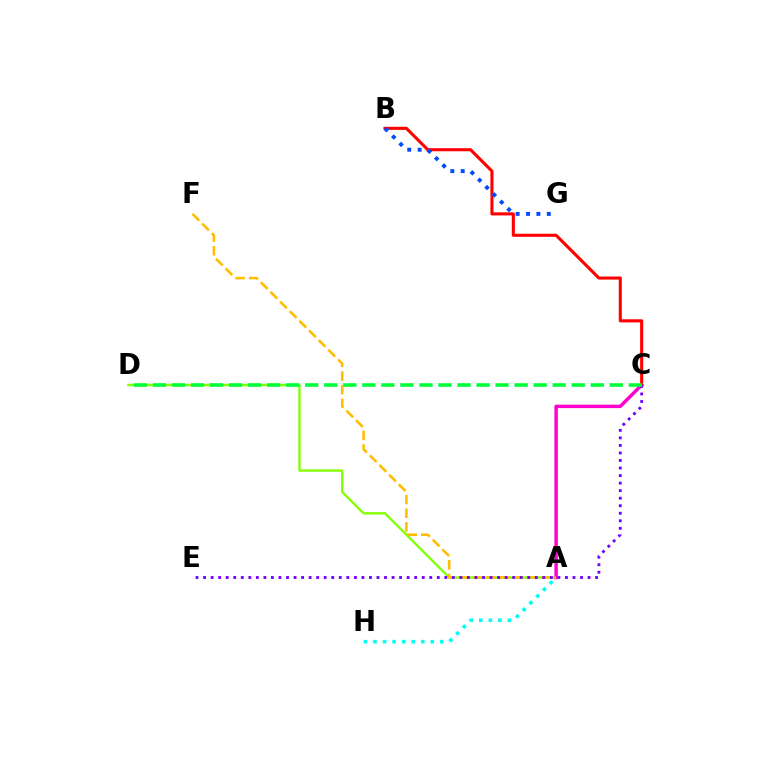{('A', 'D'): [{'color': '#84ff00', 'line_style': 'solid', 'thickness': 1.68}], ('A', 'C'): [{'color': '#ff00cf', 'line_style': 'solid', 'thickness': 2.48}], ('A', 'F'): [{'color': '#ffbd00', 'line_style': 'dashed', 'thickness': 1.85}], ('A', 'H'): [{'color': '#00fff6', 'line_style': 'dotted', 'thickness': 2.6}], ('B', 'C'): [{'color': '#ff0000', 'line_style': 'solid', 'thickness': 2.22}], ('C', 'E'): [{'color': '#7200ff', 'line_style': 'dotted', 'thickness': 2.05}], ('B', 'G'): [{'color': '#004bff', 'line_style': 'dotted', 'thickness': 2.82}], ('C', 'D'): [{'color': '#00ff39', 'line_style': 'dashed', 'thickness': 2.59}]}